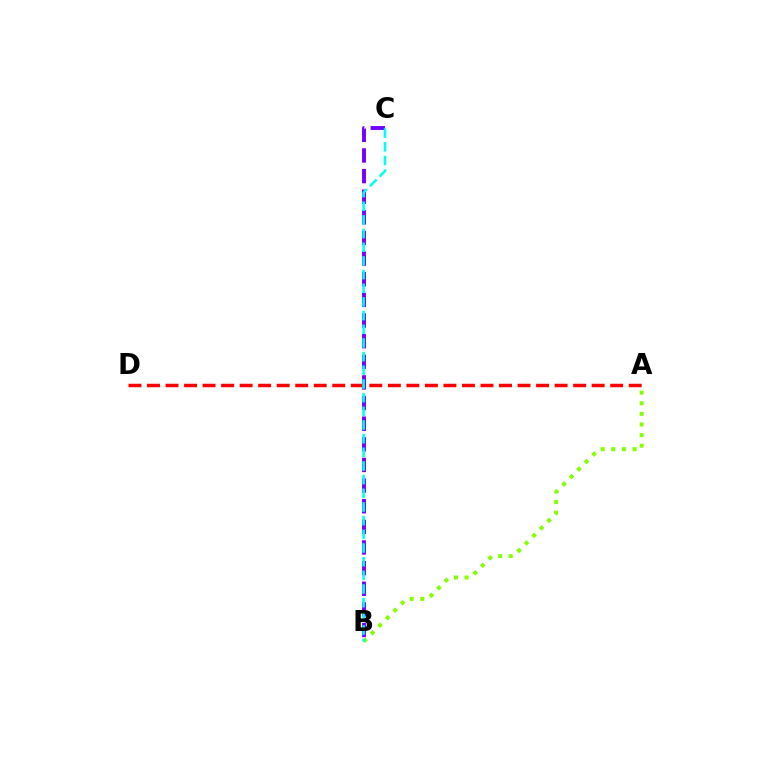{('B', 'C'): [{'color': '#7200ff', 'line_style': 'dashed', 'thickness': 2.8}, {'color': '#00fff6', 'line_style': 'dashed', 'thickness': 1.86}], ('A', 'B'): [{'color': '#84ff00', 'line_style': 'dotted', 'thickness': 2.89}], ('A', 'D'): [{'color': '#ff0000', 'line_style': 'dashed', 'thickness': 2.52}]}